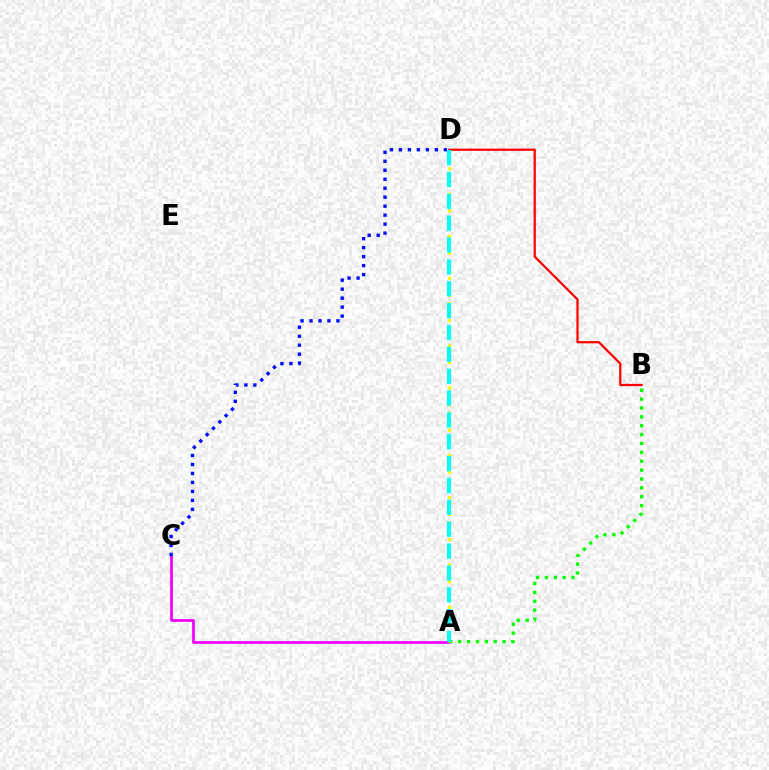{('A', 'C'): [{'color': '#ee00ff', 'line_style': 'solid', 'thickness': 1.94}], ('C', 'D'): [{'color': '#0010ff', 'line_style': 'dotted', 'thickness': 2.44}], ('B', 'D'): [{'color': '#ff0000', 'line_style': 'solid', 'thickness': 1.6}], ('A', 'B'): [{'color': '#08ff00', 'line_style': 'dotted', 'thickness': 2.41}], ('A', 'D'): [{'color': '#fcf500', 'line_style': 'dotted', 'thickness': 2.29}, {'color': '#00fff6', 'line_style': 'dashed', 'thickness': 2.97}]}